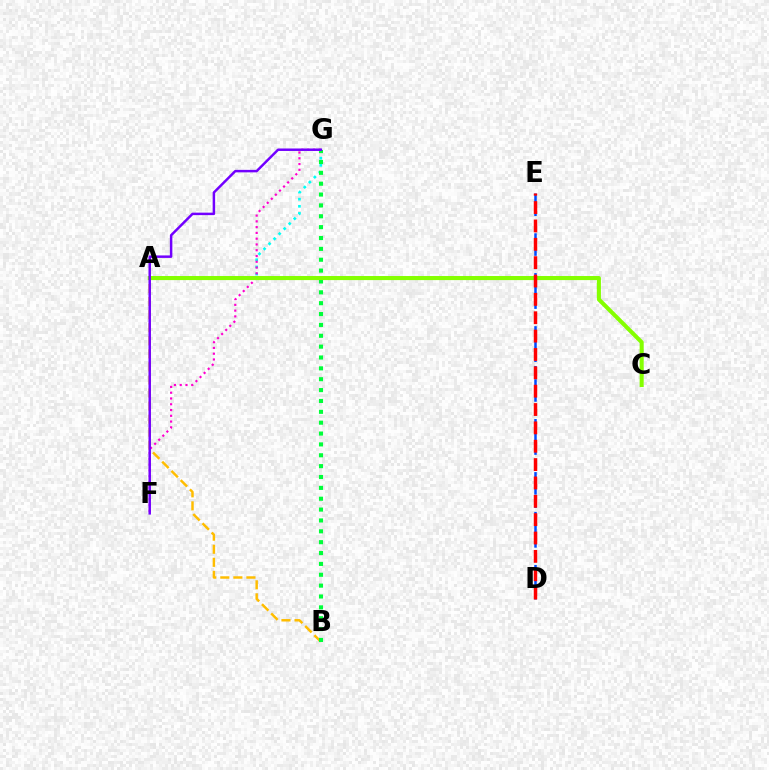{('D', 'E'): [{'color': '#004bff', 'line_style': 'dashed', 'thickness': 1.8}, {'color': '#ff0000', 'line_style': 'dashed', 'thickness': 2.49}], ('A', 'B'): [{'color': '#ffbd00', 'line_style': 'dashed', 'thickness': 1.77}], ('A', 'G'): [{'color': '#00fff6', 'line_style': 'dotted', 'thickness': 1.93}], ('F', 'G'): [{'color': '#ff00cf', 'line_style': 'dotted', 'thickness': 1.57}, {'color': '#7200ff', 'line_style': 'solid', 'thickness': 1.78}], ('B', 'G'): [{'color': '#00ff39', 'line_style': 'dotted', 'thickness': 2.95}], ('A', 'C'): [{'color': '#84ff00', 'line_style': 'solid', 'thickness': 2.93}]}